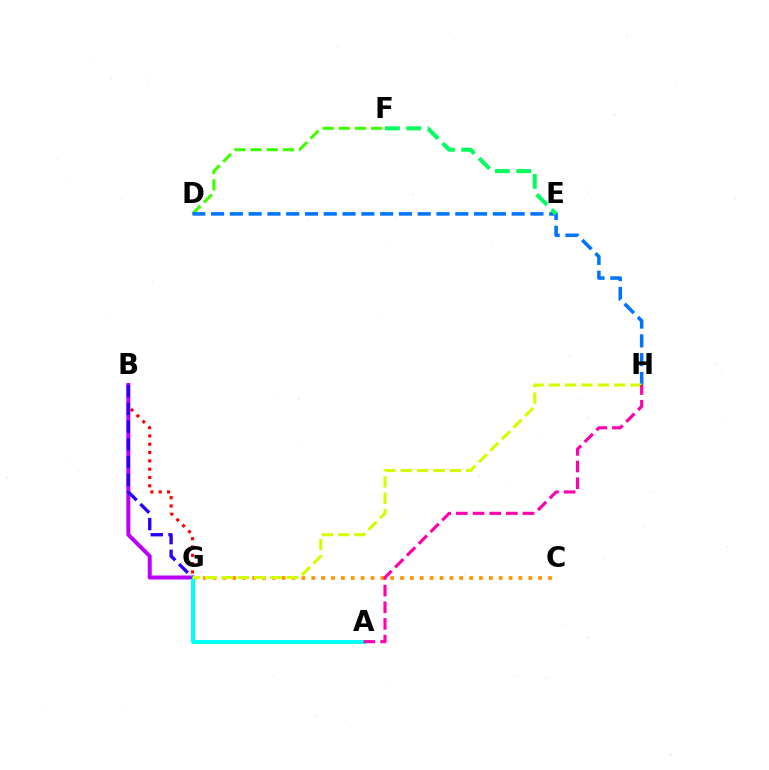{('B', 'G'): [{'color': '#ff0000', 'line_style': 'dotted', 'thickness': 2.26}, {'color': '#b900ff', 'line_style': 'solid', 'thickness': 2.86}, {'color': '#2500ff', 'line_style': 'dashed', 'thickness': 2.41}], ('D', 'F'): [{'color': '#3dff00', 'line_style': 'dashed', 'thickness': 2.2}], ('D', 'H'): [{'color': '#0074ff', 'line_style': 'dashed', 'thickness': 2.55}], ('C', 'G'): [{'color': '#ff9400', 'line_style': 'dotted', 'thickness': 2.68}], ('A', 'G'): [{'color': '#00fff6', 'line_style': 'solid', 'thickness': 2.87}], ('E', 'F'): [{'color': '#00ff5c', 'line_style': 'dashed', 'thickness': 2.89}], ('G', 'H'): [{'color': '#d1ff00', 'line_style': 'dashed', 'thickness': 2.22}], ('A', 'H'): [{'color': '#ff00ac', 'line_style': 'dashed', 'thickness': 2.26}]}